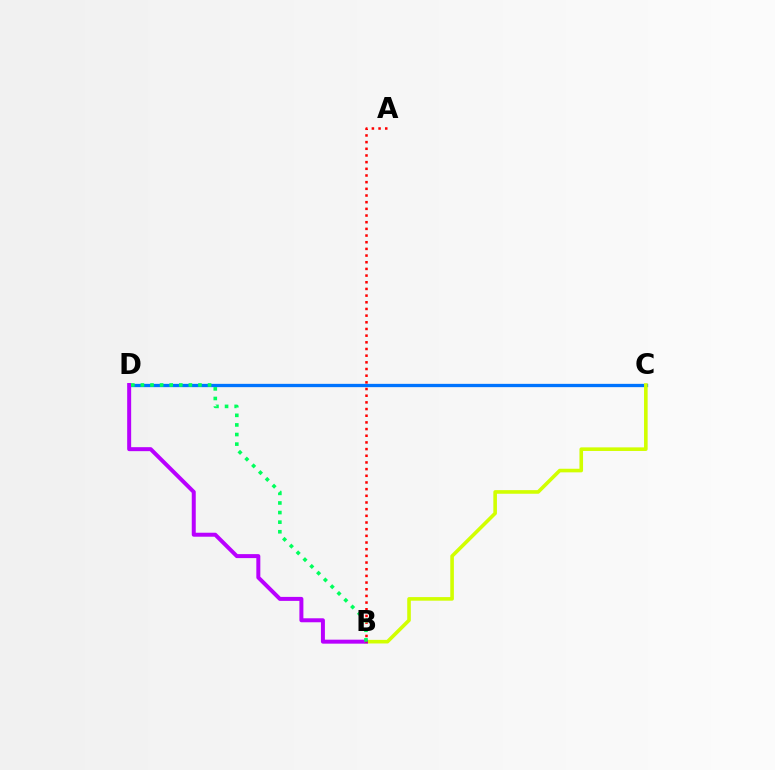{('C', 'D'): [{'color': '#0074ff', 'line_style': 'solid', 'thickness': 2.37}], ('B', 'C'): [{'color': '#d1ff00', 'line_style': 'solid', 'thickness': 2.59}], ('B', 'D'): [{'color': '#b900ff', 'line_style': 'solid', 'thickness': 2.87}, {'color': '#00ff5c', 'line_style': 'dotted', 'thickness': 2.61}], ('A', 'B'): [{'color': '#ff0000', 'line_style': 'dotted', 'thickness': 1.81}]}